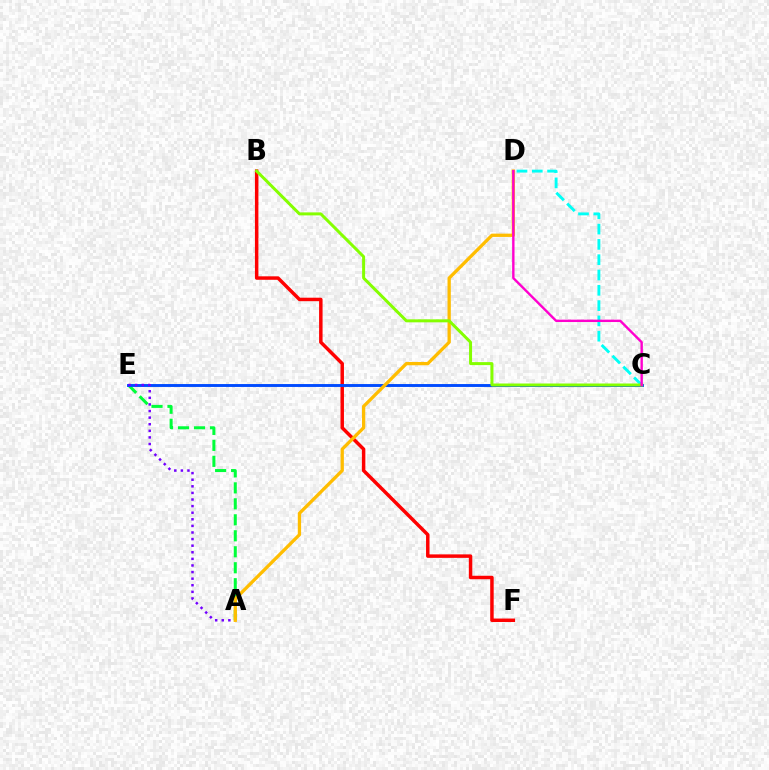{('B', 'F'): [{'color': '#ff0000', 'line_style': 'solid', 'thickness': 2.5}], ('A', 'E'): [{'color': '#00ff39', 'line_style': 'dashed', 'thickness': 2.17}, {'color': '#7200ff', 'line_style': 'dotted', 'thickness': 1.79}], ('C', 'E'): [{'color': '#004bff', 'line_style': 'solid', 'thickness': 2.09}], ('C', 'D'): [{'color': '#00fff6', 'line_style': 'dashed', 'thickness': 2.08}, {'color': '#ff00cf', 'line_style': 'solid', 'thickness': 1.72}], ('A', 'D'): [{'color': '#ffbd00', 'line_style': 'solid', 'thickness': 2.37}], ('B', 'C'): [{'color': '#84ff00', 'line_style': 'solid', 'thickness': 2.16}]}